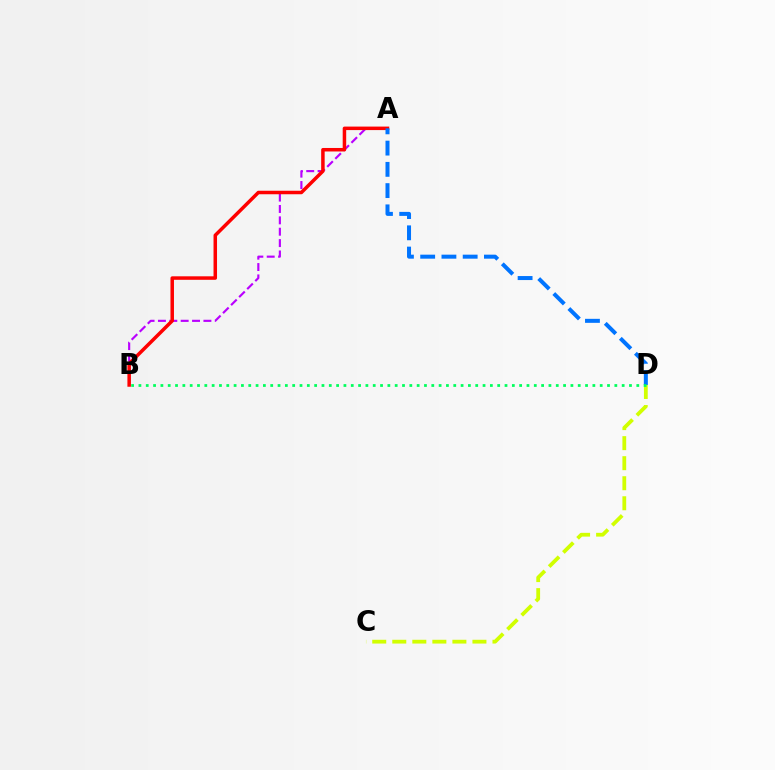{('A', 'B'): [{'color': '#b900ff', 'line_style': 'dashed', 'thickness': 1.54}, {'color': '#ff0000', 'line_style': 'solid', 'thickness': 2.52}], ('C', 'D'): [{'color': '#d1ff00', 'line_style': 'dashed', 'thickness': 2.72}], ('A', 'D'): [{'color': '#0074ff', 'line_style': 'dashed', 'thickness': 2.89}], ('B', 'D'): [{'color': '#00ff5c', 'line_style': 'dotted', 'thickness': 1.99}]}